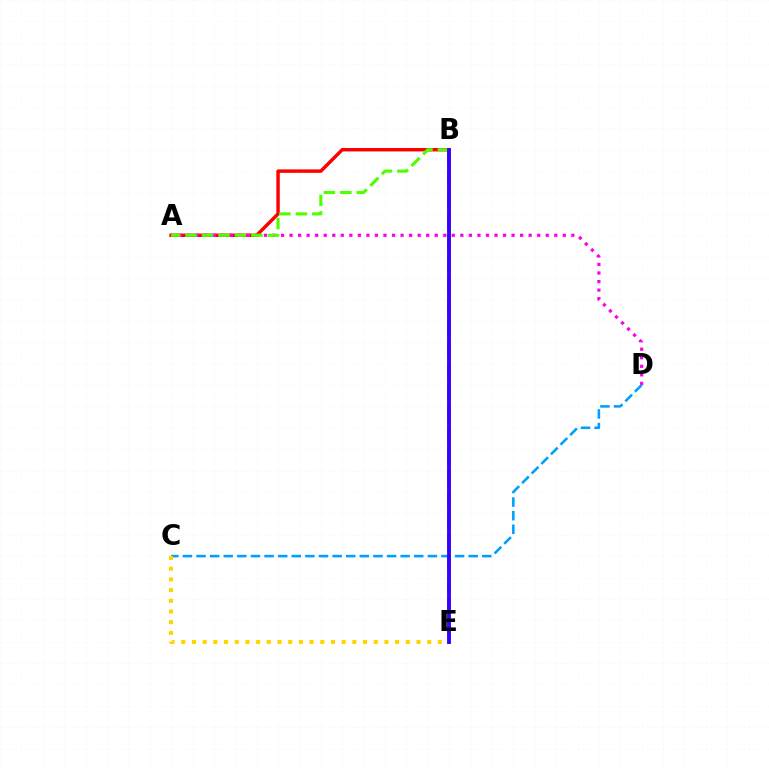{('B', 'E'): [{'color': '#00ff86', 'line_style': 'dashed', 'thickness': 2.9}, {'color': '#3700ff', 'line_style': 'solid', 'thickness': 2.78}], ('A', 'B'): [{'color': '#ff0000', 'line_style': 'solid', 'thickness': 2.48}, {'color': '#4fff00', 'line_style': 'dashed', 'thickness': 2.24}], ('A', 'D'): [{'color': '#ff00ed', 'line_style': 'dotted', 'thickness': 2.32}], ('C', 'D'): [{'color': '#009eff', 'line_style': 'dashed', 'thickness': 1.85}], ('C', 'E'): [{'color': '#ffd500', 'line_style': 'dotted', 'thickness': 2.91}]}